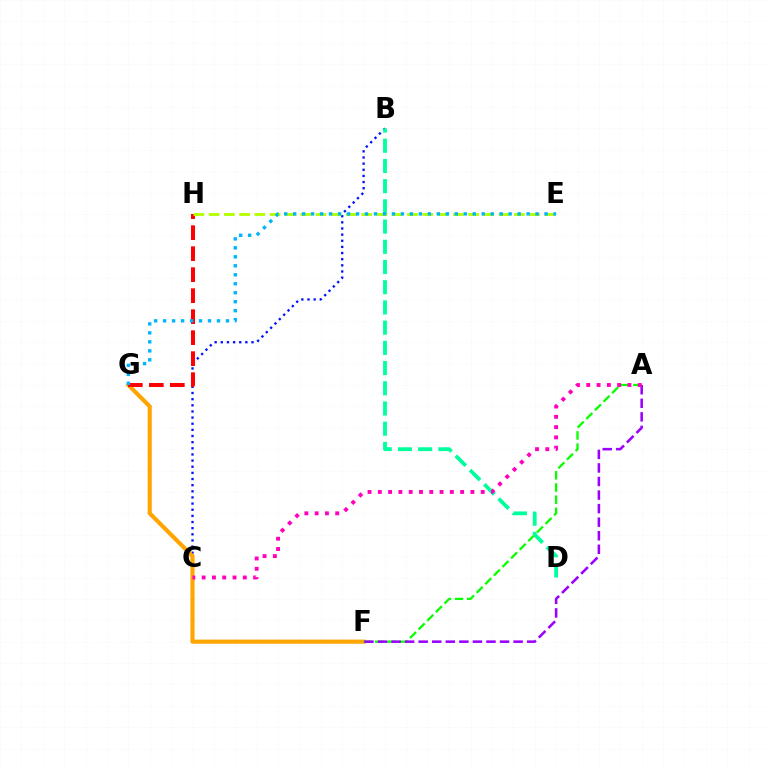{('B', 'C'): [{'color': '#0010ff', 'line_style': 'dotted', 'thickness': 1.67}], ('F', 'G'): [{'color': '#ffa500', 'line_style': 'solid', 'thickness': 2.97}], ('G', 'H'): [{'color': '#ff0000', 'line_style': 'dashed', 'thickness': 2.85}], ('A', 'F'): [{'color': '#08ff00', 'line_style': 'dashed', 'thickness': 1.66}, {'color': '#9b00ff', 'line_style': 'dashed', 'thickness': 1.84}], ('E', 'H'): [{'color': '#b3ff00', 'line_style': 'dashed', 'thickness': 2.07}], ('B', 'D'): [{'color': '#00ff9d', 'line_style': 'dashed', 'thickness': 2.75}], ('E', 'G'): [{'color': '#00b5ff', 'line_style': 'dotted', 'thickness': 2.44}], ('A', 'C'): [{'color': '#ff00bd', 'line_style': 'dotted', 'thickness': 2.8}]}